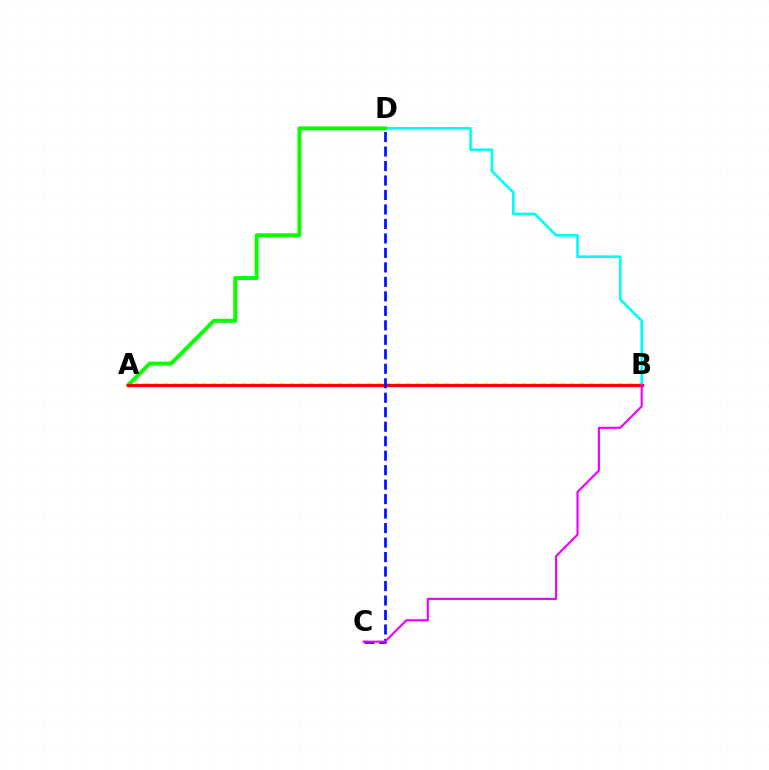{('A', 'B'): [{'color': '#fcf500', 'line_style': 'dotted', 'thickness': 2.63}, {'color': '#ff0000', 'line_style': 'solid', 'thickness': 2.37}], ('B', 'D'): [{'color': '#00fff6', 'line_style': 'solid', 'thickness': 1.91}], ('A', 'D'): [{'color': '#08ff00', 'line_style': 'solid', 'thickness': 2.84}], ('C', 'D'): [{'color': '#0010ff', 'line_style': 'dashed', 'thickness': 1.97}], ('B', 'C'): [{'color': '#ee00ff', 'line_style': 'solid', 'thickness': 1.54}]}